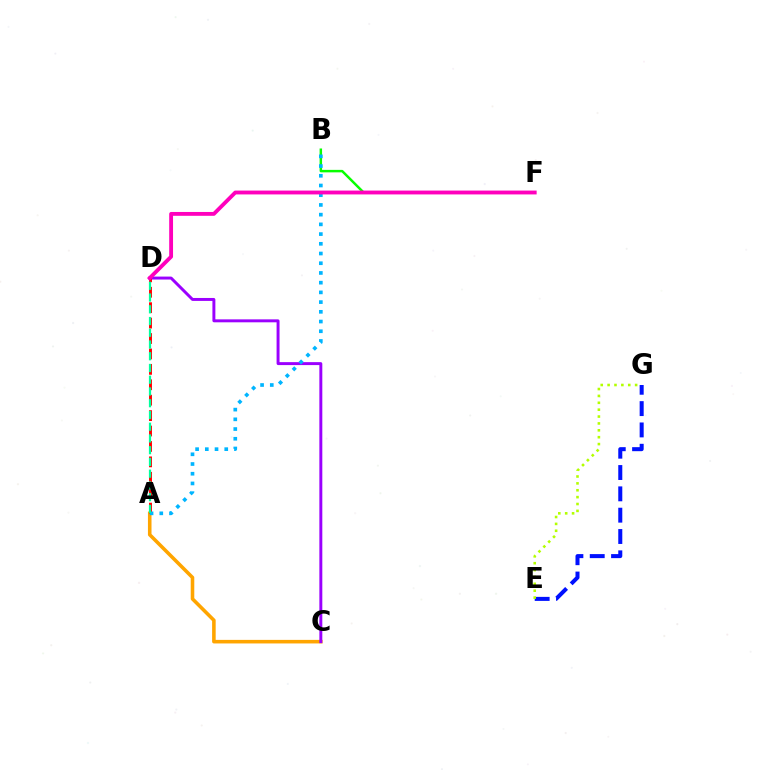{('A', 'C'): [{'color': '#ffa500', 'line_style': 'solid', 'thickness': 2.57}], ('B', 'F'): [{'color': '#08ff00', 'line_style': 'solid', 'thickness': 1.78}], ('C', 'D'): [{'color': '#9b00ff', 'line_style': 'solid', 'thickness': 2.12}], ('A', 'D'): [{'color': '#ff0000', 'line_style': 'dashed', 'thickness': 2.09}, {'color': '#00ff9d', 'line_style': 'dashed', 'thickness': 1.6}], ('E', 'G'): [{'color': '#0010ff', 'line_style': 'dashed', 'thickness': 2.9}, {'color': '#b3ff00', 'line_style': 'dotted', 'thickness': 1.87}], ('A', 'B'): [{'color': '#00b5ff', 'line_style': 'dotted', 'thickness': 2.64}], ('D', 'F'): [{'color': '#ff00bd', 'line_style': 'solid', 'thickness': 2.77}]}